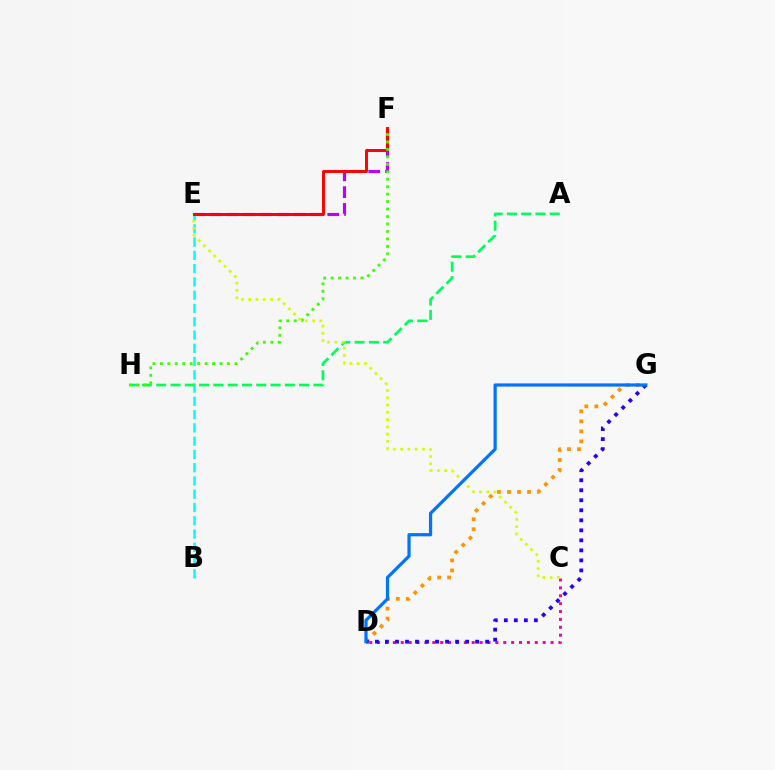{('E', 'F'): [{'color': '#b900ff', 'line_style': 'dashed', 'thickness': 2.28}, {'color': '#ff0000', 'line_style': 'solid', 'thickness': 2.12}], ('B', 'E'): [{'color': '#00fff6', 'line_style': 'dashed', 'thickness': 1.8}], ('C', 'D'): [{'color': '#ff00ac', 'line_style': 'dotted', 'thickness': 2.14}], ('D', 'G'): [{'color': '#ff9400', 'line_style': 'dotted', 'thickness': 2.72}, {'color': '#2500ff', 'line_style': 'dotted', 'thickness': 2.72}, {'color': '#0074ff', 'line_style': 'solid', 'thickness': 2.31}], ('A', 'H'): [{'color': '#00ff5c', 'line_style': 'dashed', 'thickness': 1.94}], ('C', 'E'): [{'color': '#d1ff00', 'line_style': 'dotted', 'thickness': 1.98}], ('F', 'H'): [{'color': '#3dff00', 'line_style': 'dotted', 'thickness': 2.03}]}